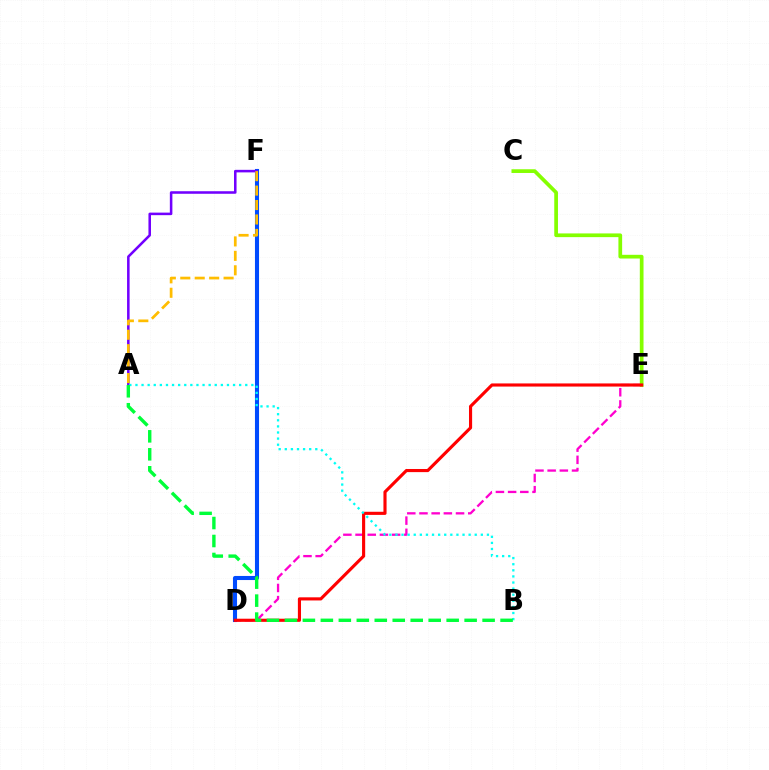{('D', 'F'): [{'color': '#004bff', 'line_style': 'solid', 'thickness': 2.93}], ('D', 'E'): [{'color': '#ff00cf', 'line_style': 'dashed', 'thickness': 1.66}, {'color': '#ff0000', 'line_style': 'solid', 'thickness': 2.25}], ('A', 'F'): [{'color': '#7200ff', 'line_style': 'solid', 'thickness': 1.83}, {'color': '#ffbd00', 'line_style': 'dashed', 'thickness': 1.96}], ('C', 'E'): [{'color': '#84ff00', 'line_style': 'solid', 'thickness': 2.67}], ('A', 'B'): [{'color': '#00fff6', 'line_style': 'dotted', 'thickness': 1.66}, {'color': '#00ff39', 'line_style': 'dashed', 'thickness': 2.44}]}